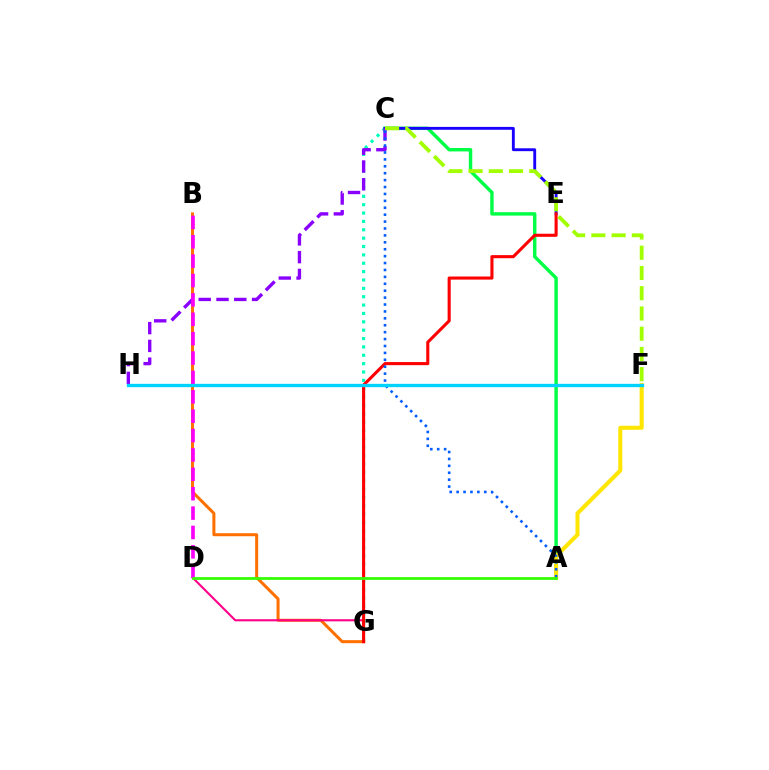{('C', 'G'): [{'color': '#00ffbb', 'line_style': 'dotted', 'thickness': 2.27}], ('A', 'C'): [{'color': '#00ff45', 'line_style': 'solid', 'thickness': 2.47}, {'color': '#005dff', 'line_style': 'dotted', 'thickness': 1.88}], ('B', 'G'): [{'color': '#ff7000', 'line_style': 'solid', 'thickness': 2.17}], ('C', 'E'): [{'color': '#1900ff', 'line_style': 'solid', 'thickness': 2.07}], ('A', 'F'): [{'color': '#ffe600', 'line_style': 'solid', 'thickness': 2.91}], ('C', 'H'): [{'color': '#8a00ff', 'line_style': 'dashed', 'thickness': 2.42}], ('D', 'G'): [{'color': '#ff0088', 'line_style': 'solid', 'thickness': 1.52}], ('B', 'D'): [{'color': '#fa00f9', 'line_style': 'dashed', 'thickness': 2.63}], ('E', 'G'): [{'color': '#ff0000', 'line_style': 'solid', 'thickness': 2.22}], ('C', 'F'): [{'color': '#a2ff00', 'line_style': 'dashed', 'thickness': 2.75}], ('F', 'H'): [{'color': '#00d3ff', 'line_style': 'solid', 'thickness': 2.4}], ('A', 'D'): [{'color': '#31ff00', 'line_style': 'solid', 'thickness': 1.96}]}